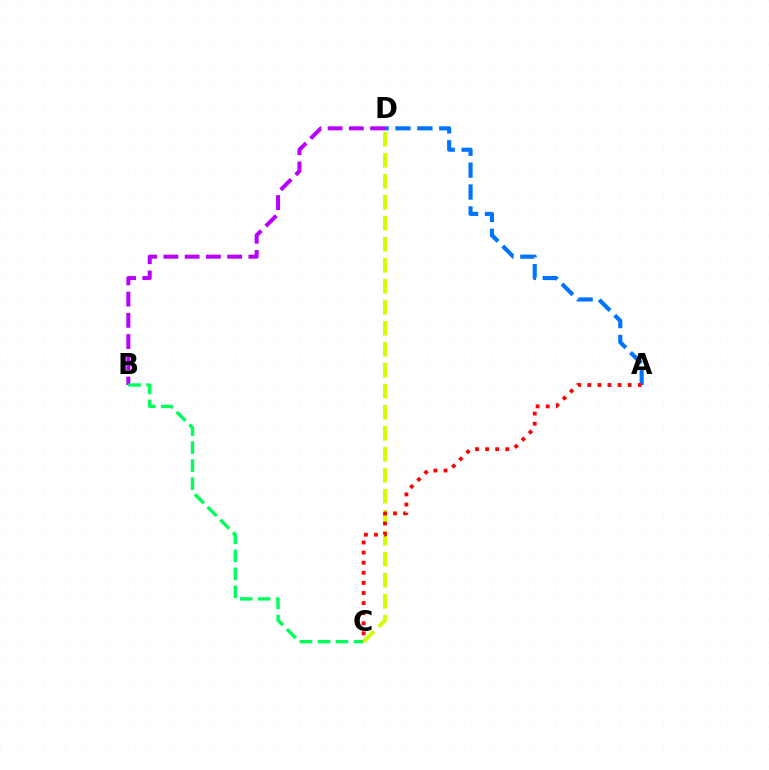{('A', 'D'): [{'color': '#0074ff', 'line_style': 'dashed', 'thickness': 2.97}], ('B', 'D'): [{'color': '#b900ff', 'line_style': 'dashed', 'thickness': 2.89}], ('B', 'C'): [{'color': '#00ff5c', 'line_style': 'dashed', 'thickness': 2.44}], ('C', 'D'): [{'color': '#d1ff00', 'line_style': 'dashed', 'thickness': 2.85}], ('A', 'C'): [{'color': '#ff0000', 'line_style': 'dotted', 'thickness': 2.74}]}